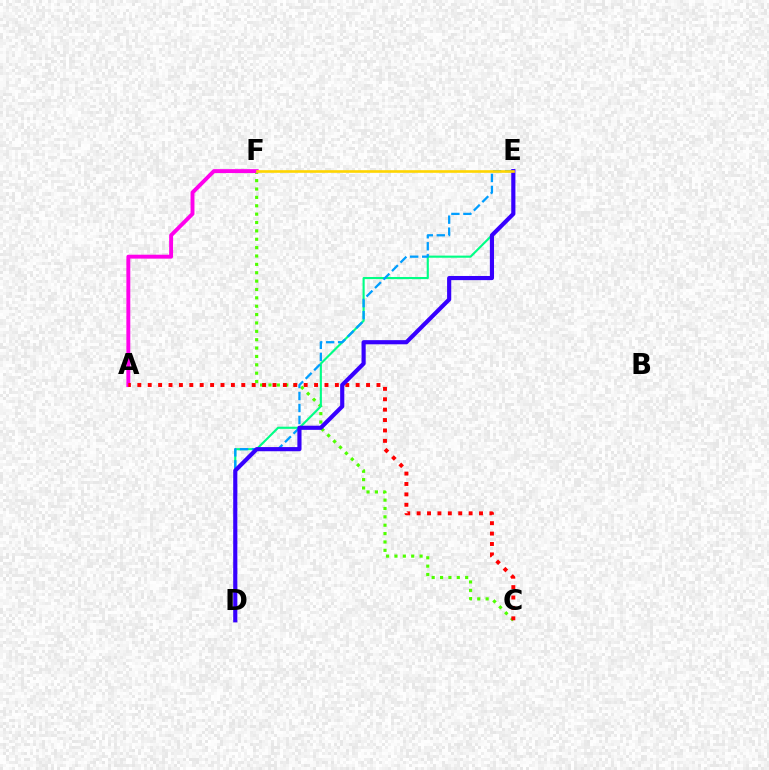{('C', 'F'): [{'color': '#4fff00', 'line_style': 'dotted', 'thickness': 2.27}], ('D', 'E'): [{'color': '#00ff86', 'line_style': 'solid', 'thickness': 1.54}, {'color': '#009eff', 'line_style': 'dashed', 'thickness': 1.63}, {'color': '#3700ff', 'line_style': 'solid', 'thickness': 2.99}], ('A', 'F'): [{'color': '#ff00ed', 'line_style': 'solid', 'thickness': 2.82}], ('A', 'C'): [{'color': '#ff0000', 'line_style': 'dotted', 'thickness': 2.83}], ('E', 'F'): [{'color': '#ffd500', 'line_style': 'solid', 'thickness': 1.9}]}